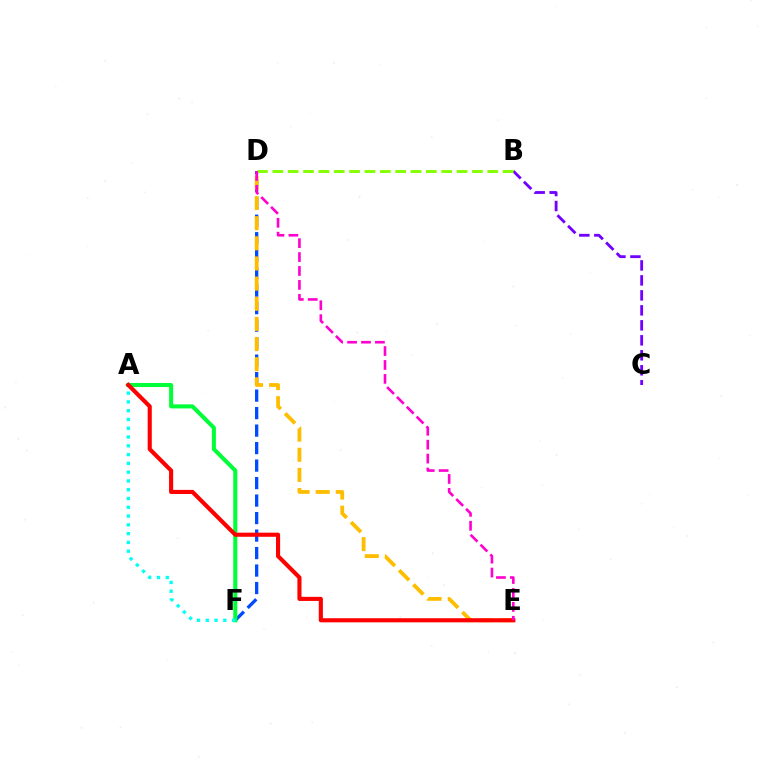{('D', 'F'): [{'color': '#004bff', 'line_style': 'dashed', 'thickness': 2.38}], ('D', 'E'): [{'color': '#ffbd00', 'line_style': 'dashed', 'thickness': 2.74}, {'color': '#ff00cf', 'line_style': 'dashed', 'thickness': 1.89}], ('B', 'C'): [{'color': '#7200ff', 'line_style': 'dashed', 'thickness': 2.04}], ('A', 'F'): [{'color': '#00ff39', 'line_style': 'solid', 'thickness': 2.91}, {'color': '#00fff6', 'line_style': 'dotted', 'thickness': 2.39}], ('B', 'D'): [{'color': '#84ff00', 'line_style': 'dashed', 'thickness': 2.09}], ('A', 'E'): [{'color': '#ff0000', 'line_style': 'solid', 'thickness': 2.96}]}